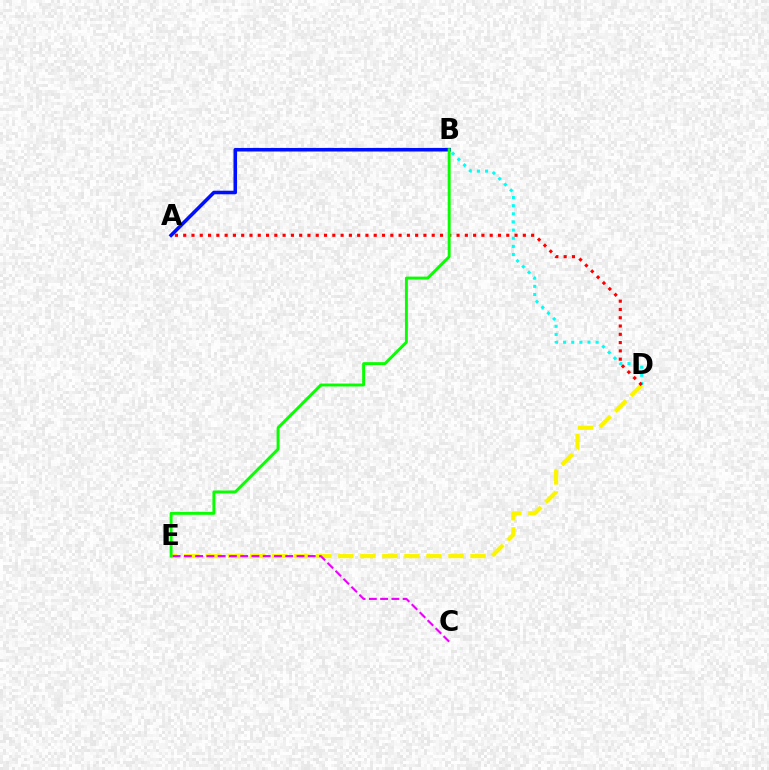{('D', 'E'): [{'color': '#fcf500', 'line_style': 'dashed', 'thickness': 2.99}], ('B', 'D'): [{'color': '#00fff6', 'line_style': 'dotted', 'thickness': 2.21}], ('A', 'D'): [{'color': '#ff0000', 'line_style': 'dotted', 'thickness': 2.25}], ('A', 'B'): [{'color': '#0010ff', 'line_style': 'solid', 'thickness': 2.57}], ('B', 'E'): [{'color': '#08ff00', 'line_style': 'solid', 'thickness': 2.1}], ('C', 'E'): [{'color': '#ee00ff', 'line_style': 'dashed', 'thickness': 1.53}]}